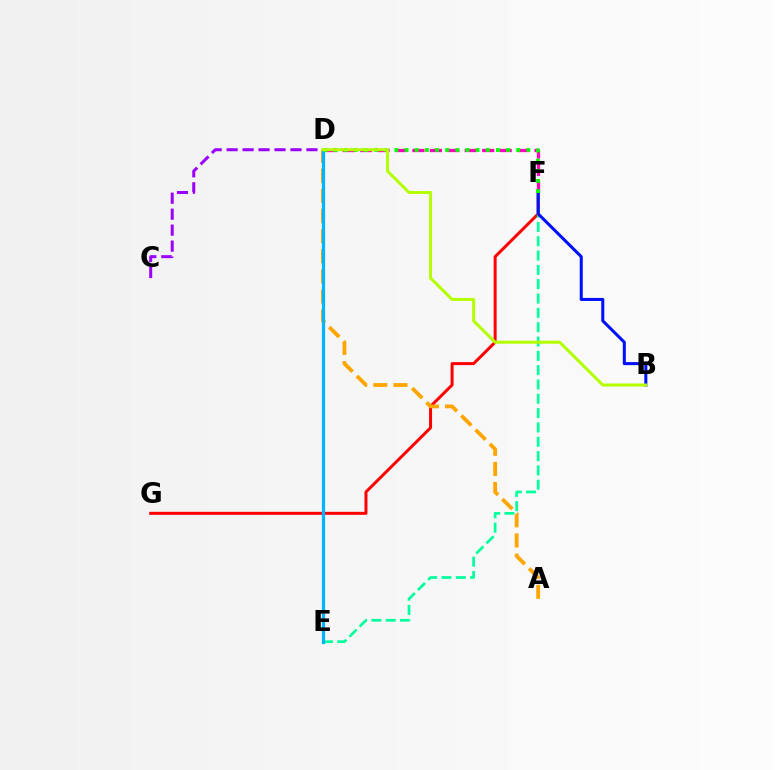{('D', 'F'): [{'color': '#ff00bd', 'line_style': 'dashed', 'thickness': 2.37}, {'color': '#08ff00', 'line_style': 'dotted', 'thickness': 2.76}], ('C', 'D'): [{'color': '#9b00ff', 'line_style': 'dashed', 'thickness': 2.17}], ('F', 'G'): [{'color': '#ff0000', 'line_style': 'solid', 'thickness': 2.15}], ('E', 'F'): [{'color': '#00ff9d', 'line_style': 'dashed', 'thickness': 1.95}], ('A', 'D'): [{'color': '#ffa500', 'line_style': 'dashed', 'thickness': 2.73}], ('D', 'E'): [{'color': '#00b5ff', 'line_style': 'solid', 'thickness': 2.32}], ('B', 'F'): [{'color': '#0010ff', 'line_style': 'solid', 'thickness': 2.19}], ('B', 'D'): [{'color': '#b3ff00', 'line_style': 'solid', 'thickness': 2.15}]}